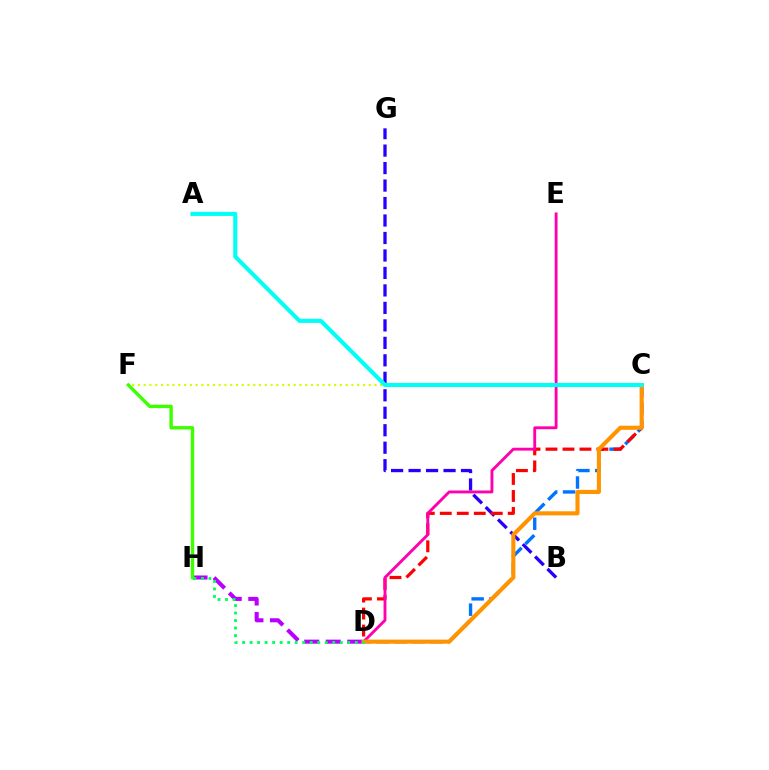{('C', 'F'): [{'color': '#d1ff00', 'line_style': 'dotted', 'thickness': 1.57}], ('D', 'H'): [{'color': '#b900ff', 'line_style': 'dashed', 'thickness': 2.93}, {'color': '#00ff5c', 'line_style': 'dotted', 'thickness': 2.04}], ('B', 'G'): [{'color': '#2500ff', 'line_style': 'dashed', 'thickness': 2.37}], ('C', 'D'): [{'color': '#0074ff', 'line_style': 'dashed', 'thickness': 2.43}, {'color': '#ff0000', 'line_style': 'dashed', 'thickness': 2.31}, {'color': '#ff9400', 'line_style': 'solid', 'thickness': 2.95}], ('F', 'H'): [{'color': '#3dff00', 'line_style': 'solid', 'thickness': 2.45}], ('D', 'E'): [{'color': '#ff00ac', 'line_style': 'solid', 'thickness': 2.06}], ('A', 'C'): [{'color': '#00fff6', 'line_style': 'solid', 'thickness': 2.93}]}